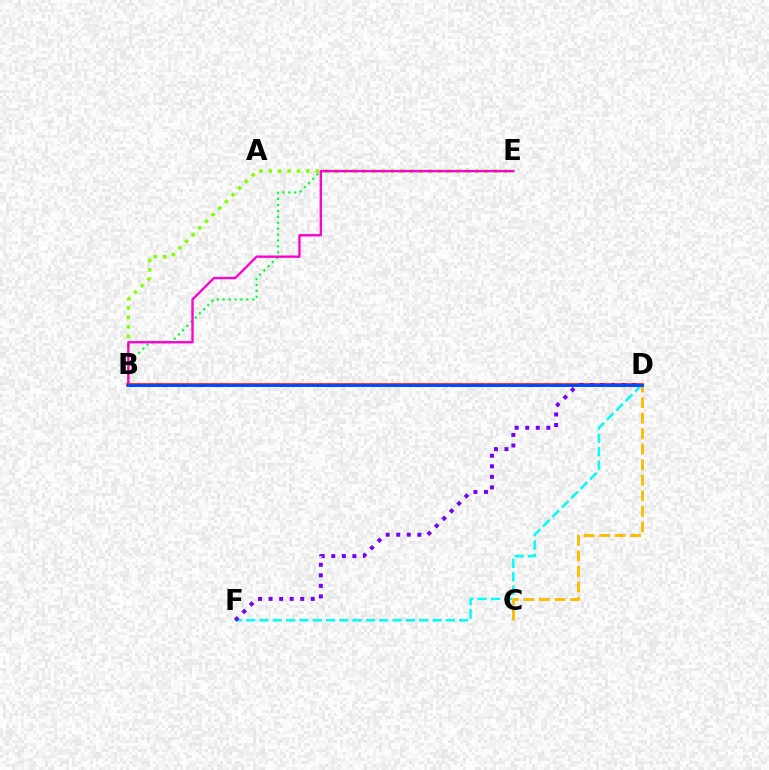{('D', 'F'): [{'color': '#00fff6', 'line_style': 'dashed', 'thickness': 1.81}, {'color': '#7200ff', 'line_style': 'dotted', 'thickness': 2.87}], ('B', 'E'): [{'color': '#84ff00', 'line_style': 'dotted', 'thickness': 2.55}, {'color': '#00ff39', 'line_style': 'dotted', 'thickness': 1.61}, {'color': '#ff00cf', 'line_style': 'solid', 'thickness': 1.7}], ('B', 'D'): [{'color': '#ff0000', 'line_style': 'solid', 'thickness': 2.57}, {'color': '#004bff', 'line_style': 'solid', 'thickness': 2.1}], ('C', 'D'): [{'color': '#ffbd00', 'line_style': 'dashed', 'thickness': 2.11}]}